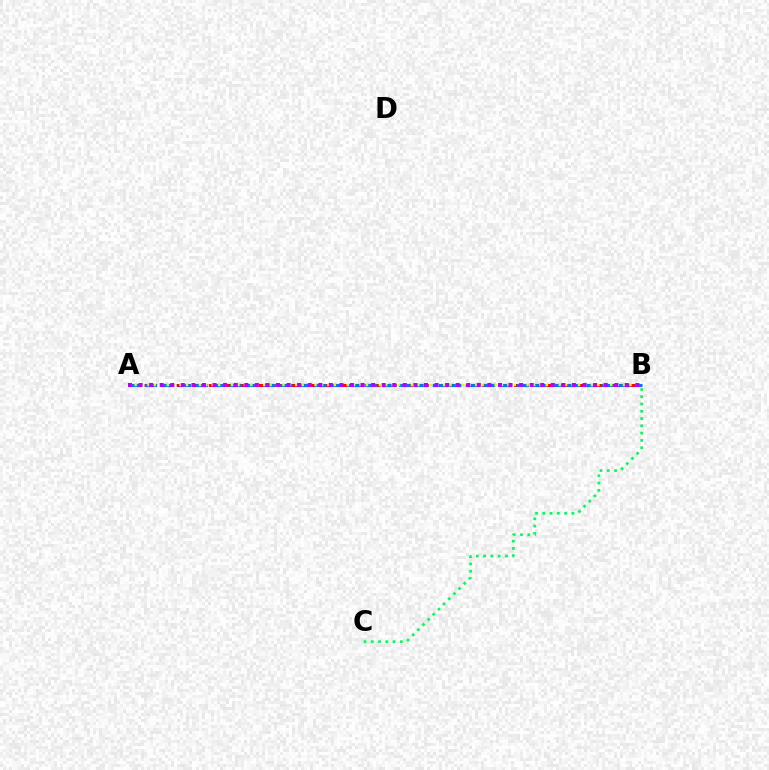{('A', 'B'): [{'color': '#ff0000', 'line_style': 'dashed', 'thickness': 2.18}, {'color': '#0074ff', 'line_style': 'dashed', 'thickness': 2.3}, {'color': '#d1ff00', 'line_style': 'dotted', 'thickness': 1.75}, {'color': '#b900ff', 'line_style': 'dotted', 'thickness': 2.87}], ('B', 'C'): [{'color': '#00ff5c', 'line_style': 'dotted', 'thickness': 1.98}]}